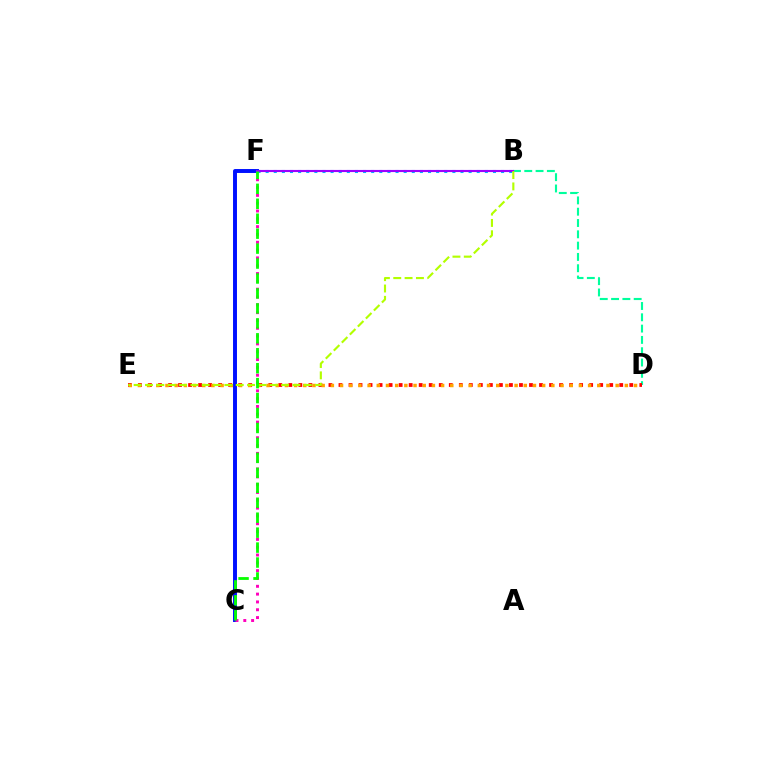{('C', 'F'): [{'color': '#0010ff', 'line_style': 'solid', 'thickness': 2.84}, {'color': '#ff00bd', 'line_style': 'dotted', 'thickness': 2.12}, {'color': '#08ff00', 'line_style': 'dashed', 'thickness': 2.03}], ('B', 'F'): [{'color': '#00b5ff', 'line_style': 'dotted', 'thickness': 2.21}, {'color': '#9b00ff', 'line_style': 'solid', 'thickness': 1.53}], ('B', 'D'): [{'color': '#00ff9d', 'line_style': 'dashed', 'thickness': 1.54}], ('D', 'E'): [{'color': '#ff0000', 'line_style': 'dotted', 'thickness': 2.72}, {'color': '#ffa500', 'line_style': 'dotted', 'thickness': 2.5}], ('B', 'E'): [{'color': '#b3ff00', 'line_style': 'dashed', 'thickness': 1.54}]}